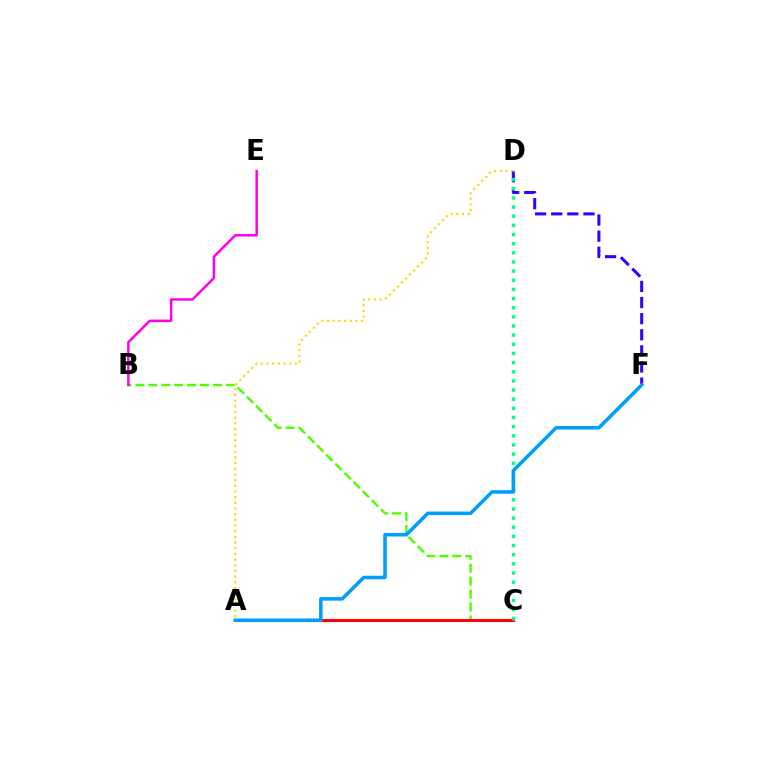{('A', 'D'): [{'color': '#ffd500', 'line_style': 'dotted', 'thickness': 1.54}], ('D', 'F'): [{'color': '#3700ff', 'line_style': 'dashed', 'thickness': 2.19}], ('B', 'C'): [{'color': '#4fff00', 'line_style': 'dashed', 'thickness': 1.75}], ('B', 'E'): [{'color': '#ff00ed', 'line_style': 'solid', 'thickness': 1.78}], ('A', 'C'): [{'color': '#ff0000', 'line_style': 'solid', 'thickness': 2.2}], ('C', 'D'): [{'color': '#00ff86', 'line_style': 'dotted', 'thickness': 2.49}], ('A', 'F'): [{'color': '#009eff', 'line_style': 'solid', 'thickness': 2.53}]}